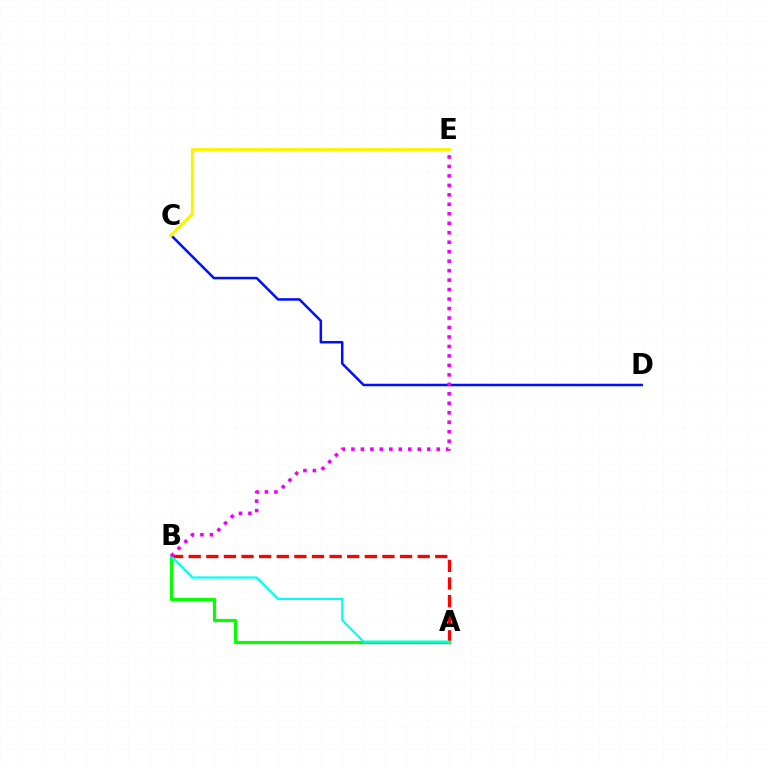{('C', 'D'): [{'color': '#0010ff', 'line_style': 'solid', 'thickness': 1.82}], ('A', 'B'): [{'color': '#ff0000', 'line_style': 'dashed', 'thickness': 2.39}, {'color': '#08ff00', 'line_style': 'solid', 'thickness': 2.33}, {'color': '#00fff6', 'line_style': 'solid', 'thickness': 1.58}], ('B', 'E'): [{'color': '#ee00ff', 'line_style': 'dotted', 'thickness': 2.57}], ('C', 'E'): [{'color': '#fcf500', 'line_style': 'solid', 'thickness': 2.37}]}